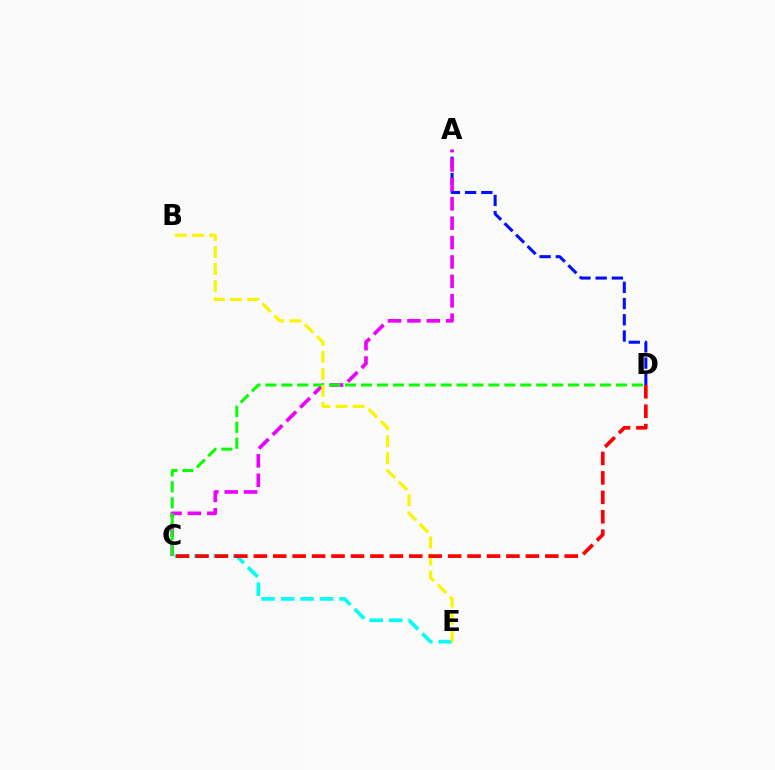{('C', 'E'): [{'color': '#00fff6', 'line_style': 'dashed', 'thickness': 2.65}], ('A', 'D'): [{'color': '#0010ff', 'line_style': 'dashed', 'thickness': 2.2}], ('A', 'C'): [{'color': '#ee00ff', 'line_style': 'dashed', 'thickness': 2.64}], ('C', 'D'): [{'color': '#08ff00', 'line_style': 'dashed', 'thickness': 2.16}, {'color': '#ff0000', 'line_style': 'dashed', 'thickness': 2.64}], ('B', 'E'): [{'color': '#fcf500', 'line_style': 'dashed', 'thickness': 2.31}]}